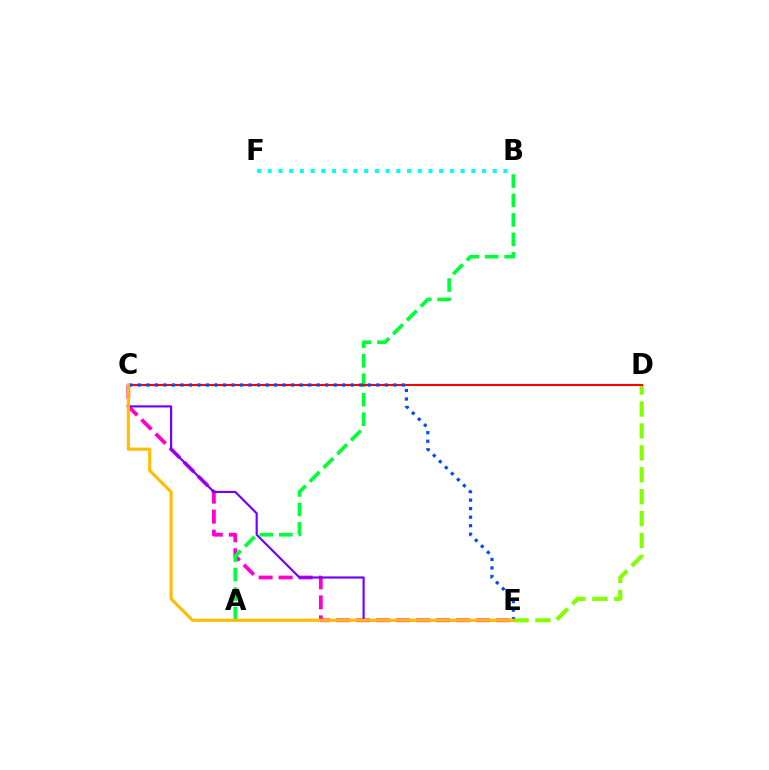{('C', 'E'): [{'color': '#ff00cf', 'line_style': 'dashed', 'thickness': 2.72}, {'color': '#7200ff', 'line_style': 'solid', 'thickness': 1.56}, {'color': '#004bff', 'line_style': 'dotted', 'thickness': 2.31}, {'color': '#ffbd00', 'line_style': 'solid', 'thickness': 2.25}], ('D', 'E'): [{'color': '#84ff00', 'line_style': 'dashed', 'thickness': 2.98}], ('A', 'B'): [{'color': '#00ff39', 'line_style': 'dashed', 'thickness': 2.64}], ('C', 'D'): [{'color': '#ff0000', 'line_style': 'solid', 'thickness': 1.51}], ('B', 'F'): [{'color': '#00fff6', 'line_style': 'dotted', 'thickness': 2.91}]}